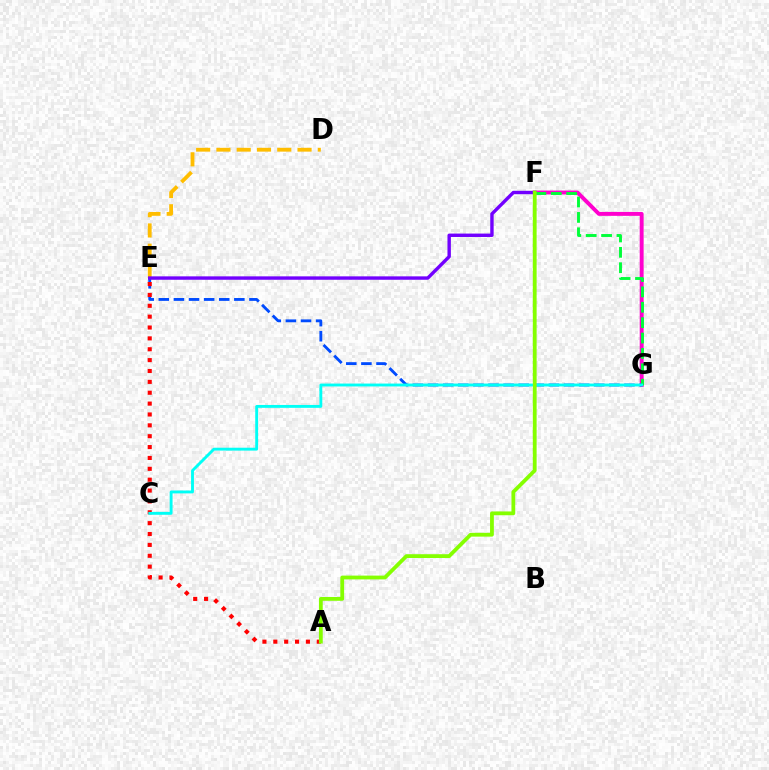{('F', 'G'): [{'color': '#ff00cf', 'line_style': 'solid', 'thickness': 2.82}, {'color': '#00ff39', 'line_style': 'dashed', 'thickness': 2.09}], ('D', 'E'): [{'color': '#ffbd00', 'line_style': 'dashed', 'thickness': 2.75}], ('E', 'G'): [{'color': '#004bff', 'line_style': 'dashed', 'thickness': 2.05}], ('E', 'F'): [{'color': '#7200ff', 'line_style': 'solid', 'thickness': 2.45}], ('A', 'E'): [{'color': '#ff0000', 'line_style': 'dotted', 'thickness': 2.95}], ('C', 'G'): [{'color': '#00fff6', 'line_style': 'solid', 'thickness': 2.07}], ('A', 'F'): [{'color': '#84ff00', 'line_style': 'solid', 'thickness': 2.73}]}